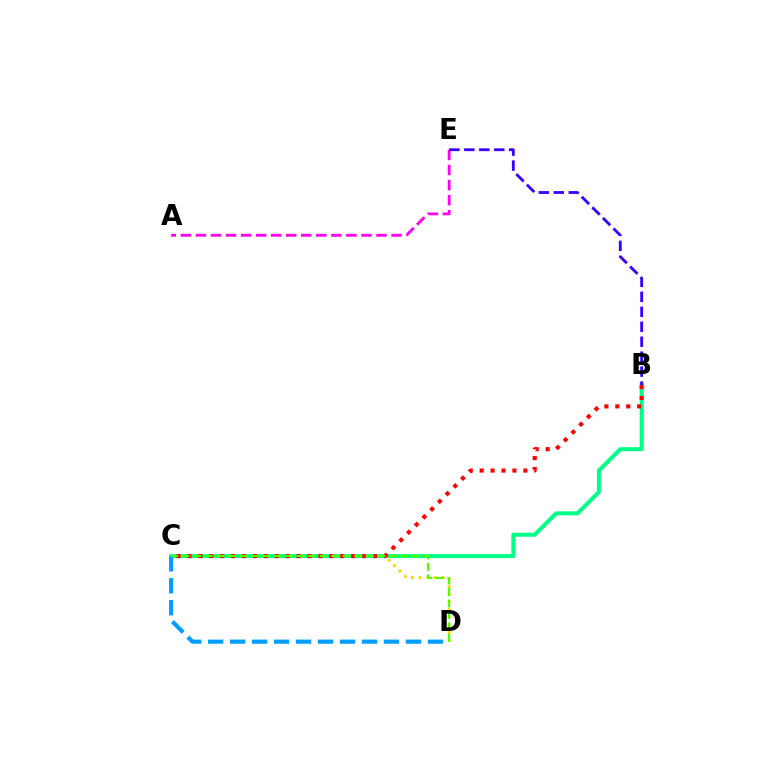{('C', 'D'): [{'color': '#ffd500', 'line_style': 'dotted', 'thickness': 2.08}, {'color': '#009eff', 'line_style': 'dashed', 'thickness': 2.99}, {'color': '#4fff00', 'line_style': 'dashed', 'thickness': 1.56}], ('B', 'C'): [{'color': '#00ff86', 'line_style': 'solid', 'thickness': 2.88}, {'color': '#ff0000', 'line_style': 'dotted', 'thickness': 2.97}], ('A', 'E'): [{'color': '#ff00ed', 'line_style': 'dashed', 'thickness': 2.04}], ('B', 'E'): [{'color': '#3700ff', 'line_style': 'dashed', 'thickness': 2.03}]}